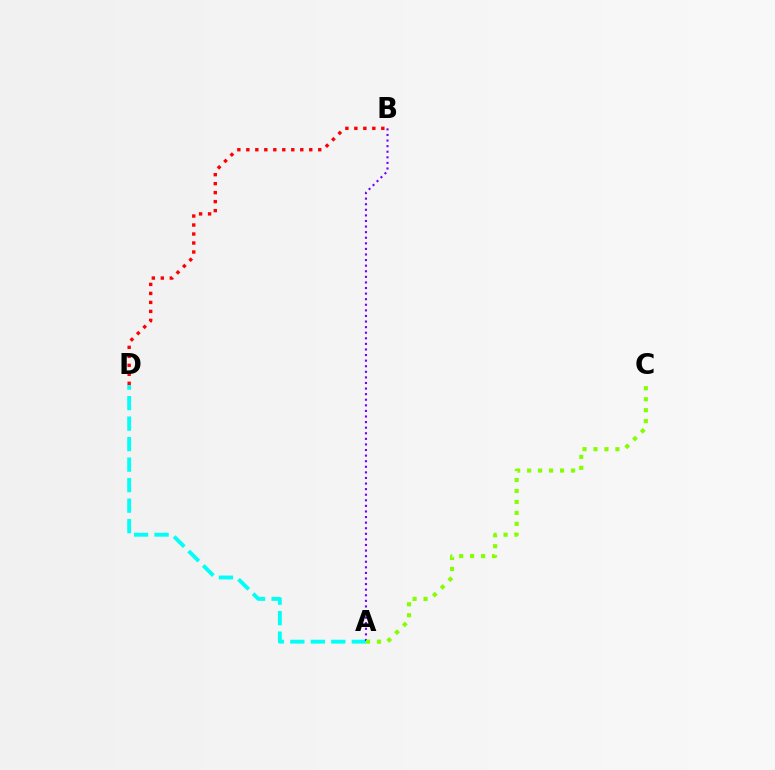{('A', 'D'): [{'color': '#00fff6', 'line_style': 'dashed', 'thickness': 2.78}], ('A', 'B'): [{'color': '#7200ff', 'line_style': 'dotted', 'thickness': 1.52}], ('A', 'C'): [{'color': '#84ff00', 'line_style': 'dotted', 'thickness': 2.98}], ('B', 'D'): [{'color': '#ff0000', 'line_style': 'dotted', 'thickness': 2.44}]}